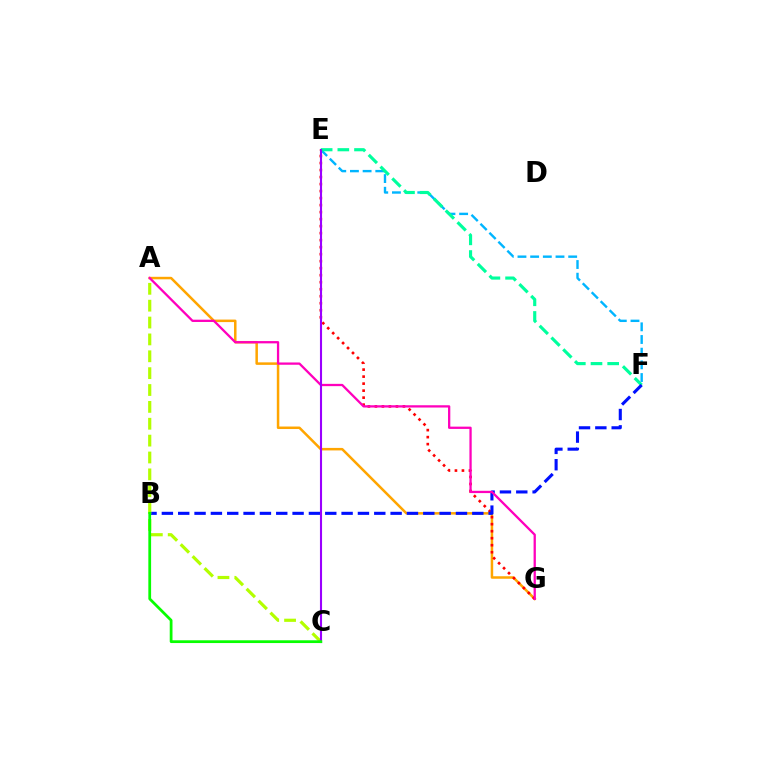{('E', 'F'): [{'color': '#00b5ff', 'line_style': 'dashed', 'thickness': 1.72}, {'color': '#00ff9d', 'line_style': 'dashed', 'thickness': 2.27}], ('A', 'G'): [{'color': '#ffa500', 'line_style': 'solid', 'thickness': 1.81}, {'color': '#ff00bd', 'line_style': 'solid', 'thickness': 1.65}], ('E', 'G'): [{'color': '#ff0000', 'line_style': 'dotted', 'thickness': 1.9}], ('B', 'F'): [{'color': '#0010ff', 'line_style': 'dashed', 'thickness': 2.22}], ('A', 'C'): [{'color': '#b3ff00', 'line_style': 'dashed', 'thickness': 2.29}], ('C', 'E'): [{'color': '#9b00ff', 'line_style': 'solid', 'thickness': 1.51}], ('B', 'C'): [{'color': '#08ff00', 'line_style': 'solid', 'thickness': 1.99}]}